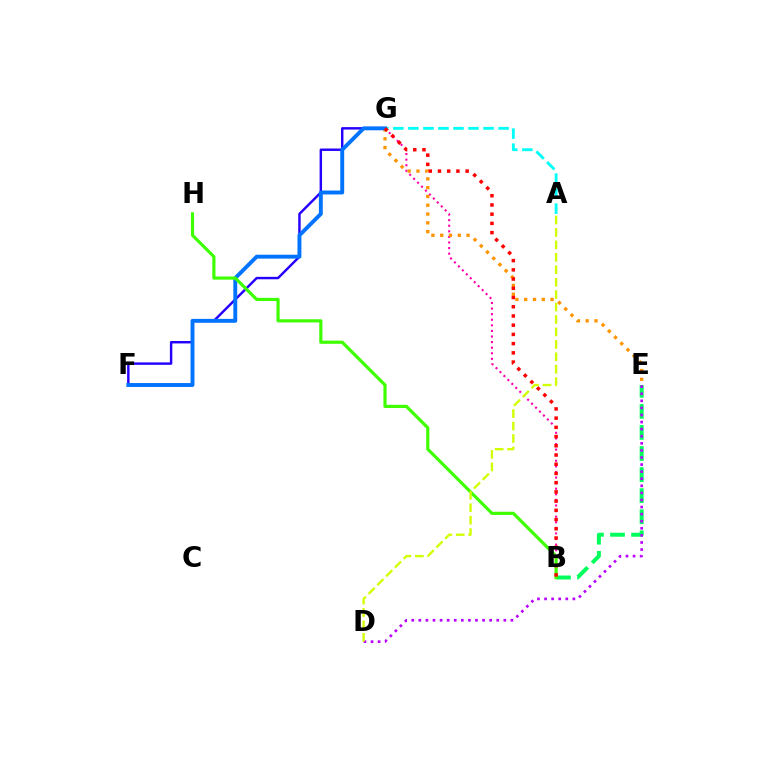{('B', 'E'): [{'color': '#00ff5c', 'line_style': 'dashed', 'thickness': 2.86}], ('B', 'G'): [{'color': '#ff00ac', 'line_style': 'dotted', 'thickness': 1.52}, {'color': '#ff0000', 'line_style': 'dotted', 'thickness': 2.51}], ('D', 'E'): [{'color': '#b900ff', 'line_style': 'dotted', 'thickness': 1.92}], ('E', 'G'): [{'color': '#ff9400', 'line_style': 'dotted', 'thickness': 2.39}], ('F', 'G'): [{'color': '#2500ff', 'line_style': 'solid', 'thickness': 1.75}, {'color': '#0074ff', 'line_style': 'solid', 'thickness': 2.81}], ('A', 'G'): [{'color': '#00fff6', 'line_style': 'dashed', 'thickness': 2.04}], ('B', 'H'): [{'color': '#3dff00', 'line_style': 'solid', 'thickness': 2.27}], ('A', 'D'): [{'color': '#d1ff00', 'line_style': 'dashed', 'thickness': 1.69}]}